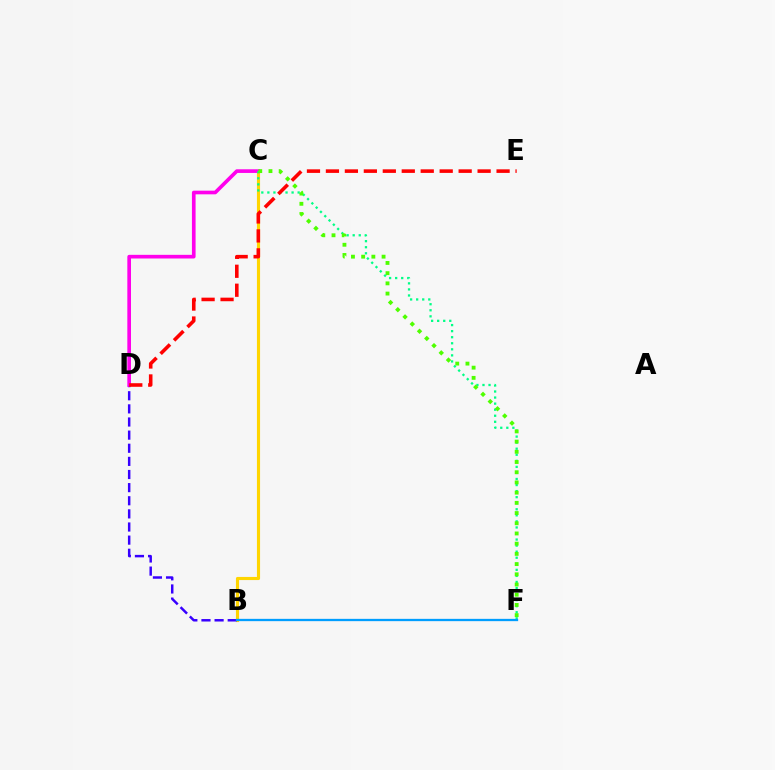{('B', 'C'): [{'color': '#ffd500', 'line_style': 'solid', 'thickness': 2.25}], ('B', 'D'): [{'color': '#3700ff', 'line_style': 'dashed', 'thickness': 1.78}], ('C', 'D'): [{'color': '#ff00ed', 'line_style': 'solid', 'thickness': 2.64}], ('C', 'F'): [{'color': '#00ff86', 'line_style': 'dotted', 'thickness': 1.65}, {'color': '#4fff00', 'line_style': 'dotted', 'thickness': 2.77}], ('D', 'E'): [{'color': '#ff0000', 'line_style': 'dashed', 'thickness': 2.58}], ('B', 'F'): [{'color': '#009eff', 'line_style': 'solid', 'thickness': 1.65}]}